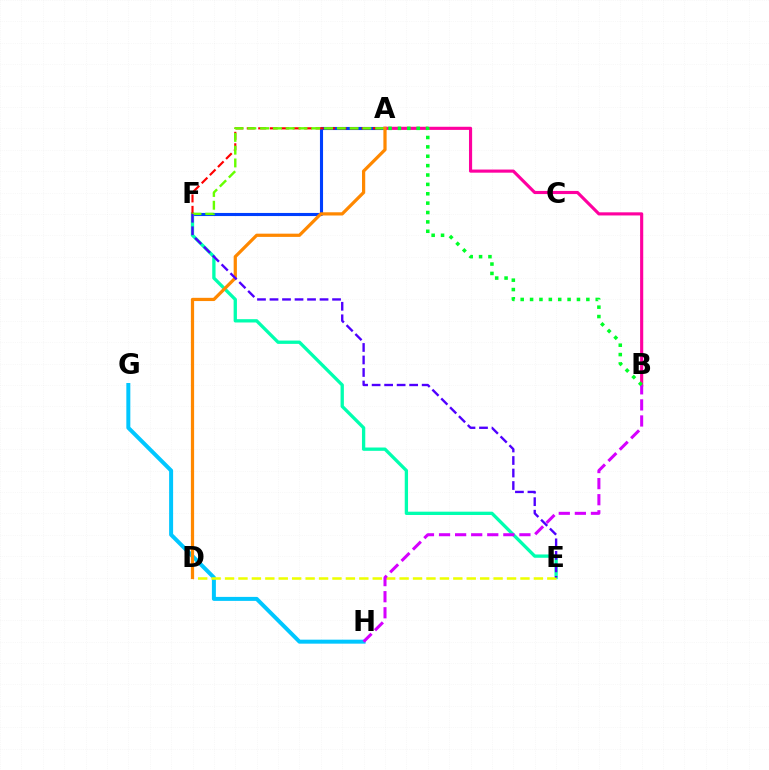{('G', 'H'): [{'color': '#00c7ff', 'line_style': 'solid', 'thickness': 2.87}], ('A', 'F'): [{'color': '#003fff', 'line_style': 'solid', 'thickness': 2.24}, {'color': '#ff0000', 'line_style': 'dashed', 'thickness': 1.56}, {'color': '#66ff00', 'line_style': 'dashed', 'thickness': 1.74}], ('E', 'F'): [{'color': '#00ffaf', 'line_style': 'solid', 'thickness': 2.38}, {'color': '#4f00ff', 'line_style': 'dashed', 'thickness': 1.7}], ('A', 'B'): [{'color': '#ff00a0', 'line_style': 'solid', 'thickness': 2.25}, {'color': '#00ff27', 'line_style': 'dotted', 'thickness': 2.55}], ('D', 'E'): [{'color': '#eeff00', 'line_style': 'dashed', 'thickness': 1.82}], ('A', 'D'): [{'color': '#ff8800', 'line_style': 'solid', 'thickness': 2.32}], ('B', 'H'): [{'color': '#d600ff', 'line_style': 'dashed', 'thickness': 2.18}]}